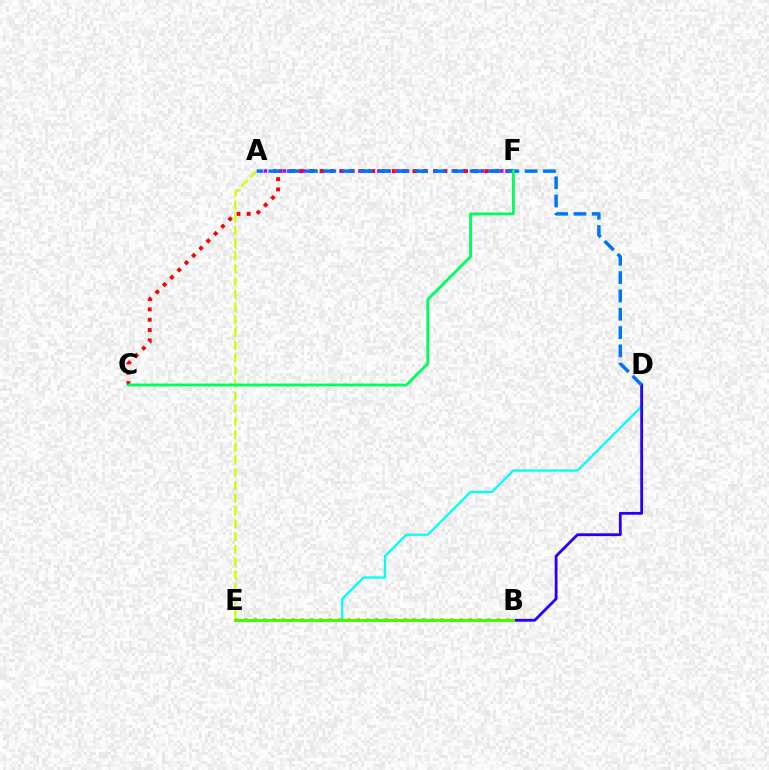{('A', 'F'): [{'color': '#b900ff', 'line_style': 'dotted', 'thickness': 2.57}], ('B', 'E'): [{'color': '#ff00ac', 'line_style': 'solid', 'thickness': 1.92}, {'color': '#ff9400', 'line_style': 'dotted', 'thickness': 2.54}, {'color': '#3dff00', 'line_style': 'solid', 'thickness': 2.14}], ('D', 'E'): [{'color': '#00fff6', 'line_style': 'solid', 'thickness': 1.63}], ('B', 'D'): [{'color': '#2500ff', 'line_style': 'solid', 'thickness': 2.01}], ('C', 'F'): [{'color': '#ff0000', 'line_style': 'dotted', 'thickness': 2.8}, {'color': '#00ff5c', 'line_style': 'solid', 'thickness': 2.08}], ('A', 'E'): [{'color': '#d1ff00', 'line_style': 'dashed', 'thickness': 1.73}], ('A', 'D'): [{'color': '#0074ff', 'line_style': 'dashed', 'thickness': 2.49}]}